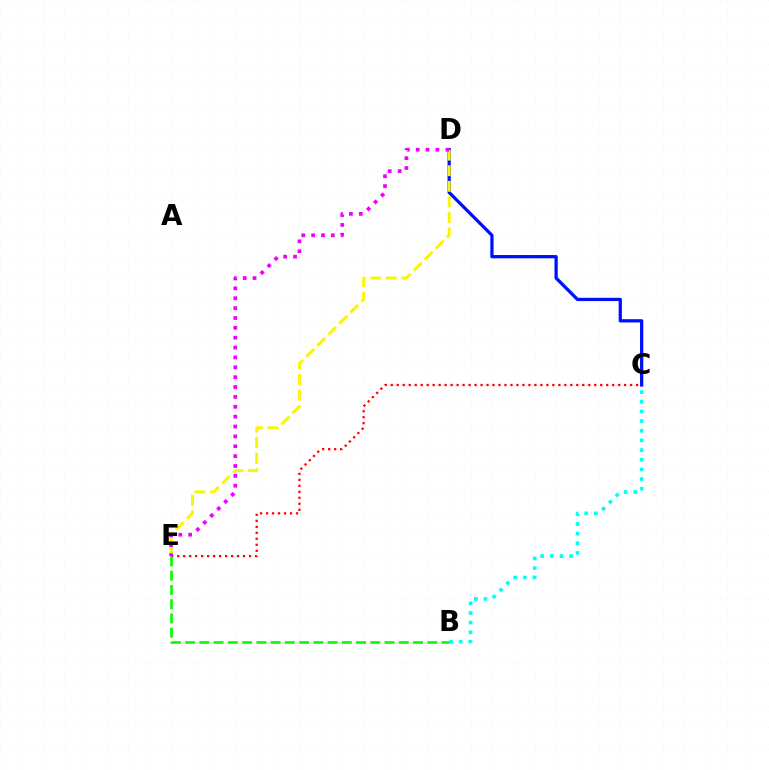{('C', 'D'): [{'color': '#0010ff', 'line_style': 'solid', 'thickness': 2.35}], ('D', 'E'): [{'color': '#fcf500', 'line_style': 'dashed', 'thickness': 2.12}, {'color': '#ee00ff', 'line_style': 'dotted', 'thickness': 2.68}], ('B', 'C'): [{'color': '#00fff6', 'line_style': 'dotted', 'thickness': 2.62}], ('C', 'E'): [{'color': '#ff0000', 'line_style': 'dotted', 'thickness': 1.63}], ('B', 'E'): [{'color': '#08ff00', 'line_style': 'dashed', 'thickness': 1.93}]}